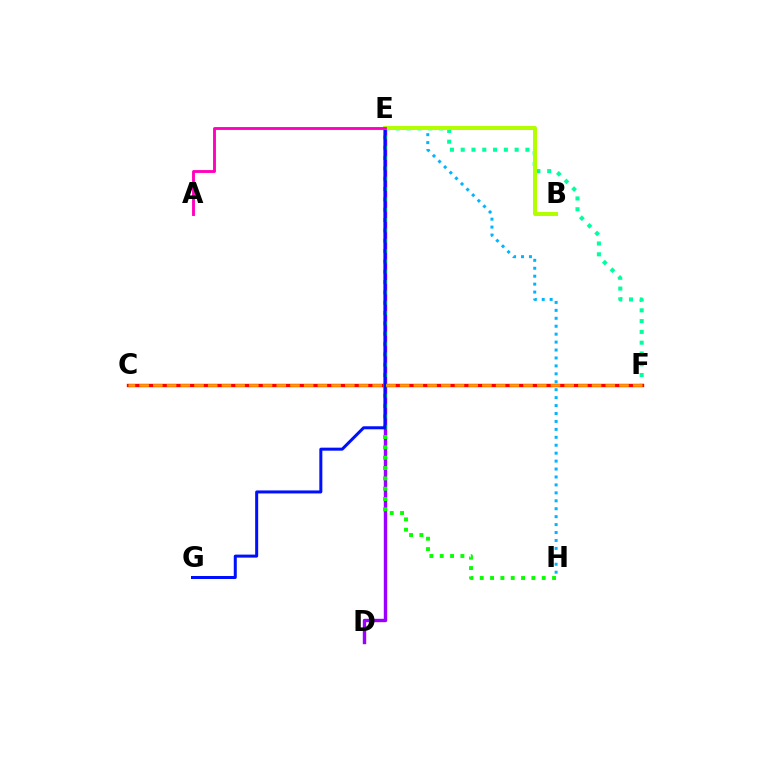{('D', 'E'): [{'color': '#9b00ff', 'line_style': 'solid', 'thickness': 2.45}], ('E', 'F'): [{'color': '#00ff9d', 'line_style': 'dotted', 'thickness': 2.93}], ('E', 'H'): [{'color': '#00b5ff', 'line_style': 'dotted', 'thickness': 2.16}, {'color': '#08ff00', 'line_style': 'dotted', 'thickness': 2.81}], ('C', 'F'): [{'color': '#ff0000', 'line_style': 'solid', 'thickness': 2.43}, {'color': '#ffa500', 'line_style': 'dashed', 'thickness': 1.86}], ('E', 'G'): [{'color': '#0010ff', 'line_style': 'solid', 'thickness': 2.17}], ('B', 'E'): [{'color': '#b3ff00', 'line_style': 'solid', 'thickness': 2.89}], ('A', 'E'): [{'color': '#ff00bd', 'line_style': 'solid', 'thickness': 2.06}]}